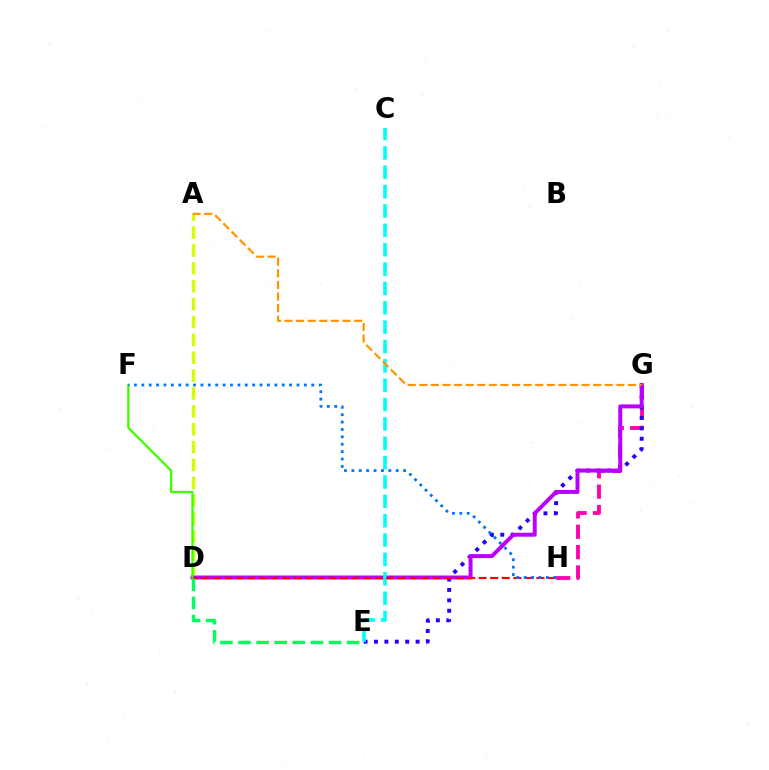{('A', 'D'): [{'color': '#d1ff00', 'line_style': 'dashed', 'thickness': 2.43}], ('G', 'H'): [{'color': '#ff00ac', 'line_style': 'dashed', 'thickness': 2.77}], ('E', 'G'): [{'color': '#2500ff', 'line_style': 'dotted', 'thickness': 2.83}], ('D', 'G'): [{'color': '#b900ff', 'line_style': 'solid', 'thickness': 2.86}], ('C', 'E'): [{'color': '#00fff6', 'line_style': 'dashed', 'thickness': 2.63}], ('D', 'F'): [{'color': '#3dff00', 'line_style': 'solid', 'thickness': 1.64}], ('D', 'H'): [{'color': '#ff0000', 'line_style': 'dashed', 'thickness': 1.57}], ('A', 'G'): [{'color': '#ff9400', 'line_style': 'dashed', 'thickness': 1.57}], ('F', 'H'): [{'color': '#0074ff', 'line_style': 'dotted', 'thickness': 2.01}], ('D', 'E'): [{'color': '#00ff5c', 'line_style': 'dashed', 'thickness': 2.46}]}